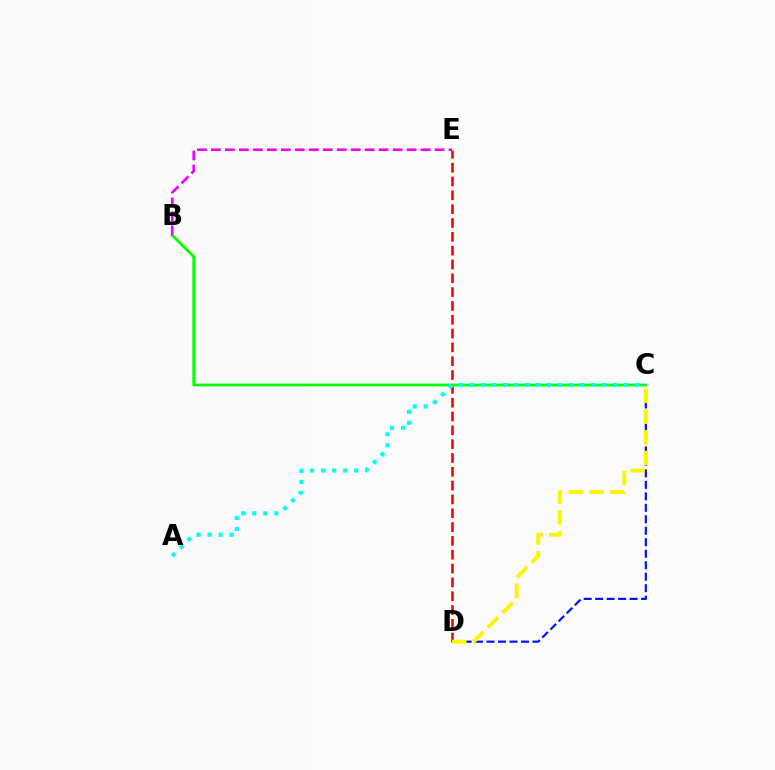{('C', 'D'): [{'color': '#0010ff', 'line_style': 'dashed', 'thickness': 1.56}, {'color': '#fcf500', 'line_style': 'dashed', 'thickness': 2.82}], ('D', 'E'): [{'color': '#ff0000', 'line_style': 'dashed', 'thickness': 1.88}], ('B', 'C'): [{'color': '#08ff00', 'line_style': 'solid', 'thickness': 2.01}], ('B', 'E'): [{'color': '#ee00ff', 'line_style': 'dashed', 'thickness': 1.9}], ('A', 'C'): [{'color': '#00fff6', 'line_style': 'dotted', 'thickness': 2.99}]}